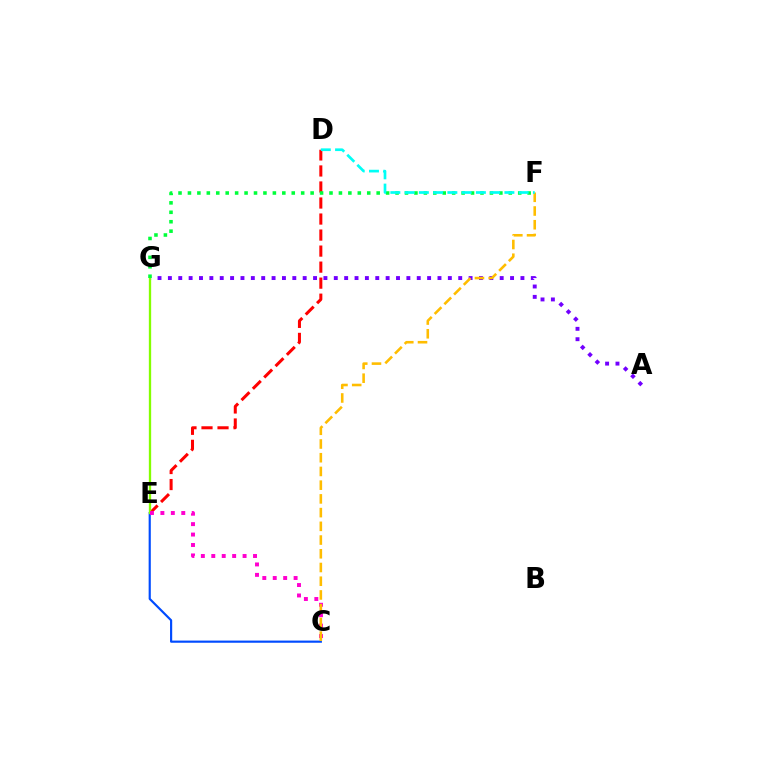{('D', 'E'): [{'color': '#ff0000', 'line_style': 'dashed', 'thickness': 2.18}], ('A', 'G'): [{'color': '#7200ff', 'line_style': 'dotted', 'thickness': 2.82}], ('C', 'E'): [{'color': '#004bff', 'line_style': 'solid', 'thickness': 1.56}, {'color': '#ff00cf', 'line_style': 'dotted', 'thickness': 2.83}], ('E', 'G'): [{'color': '#84ff00', 'line_style': 'solid', 'thickness': 1.67}], ('F', 'G'): [{'color': '#00ff39', 'line_style': 'dotted', 'thickness': 2.56}], ('C', 'F'): [{'color': '#ffbd00', 'line_style': 'dashed', 'thickness': 1.86}], ('D', 'F'): [{'color': '#00fff6', 'line_style': 'dashed', 'thickness': 1.94}]}